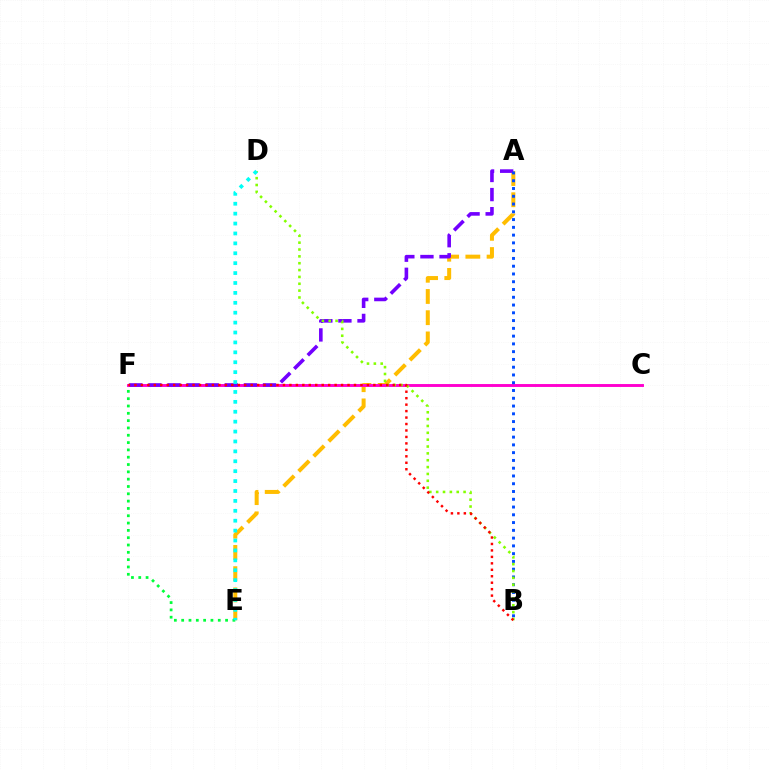{('A', 'E'): [{'color': '#ffbd00', 'line_style': 'dashed', 'thickness': 2.88}], ('E', 'F'): [{'color': '#00ff39', 'line_style': 'dotted', 'thickness': 1.99}], ('C', 'F'): [{'color': '#ff00cf', 'line_style': 'solid', 'thickness': 2.09}], ('A', 'F'): [{'color': '#7200ff', 'line_style': 'dashed', 'thickness': 2.59}], ('A', 'B'): [{'color': '#004bff', 'line_style': 'dotted', 'thickness': 2.11}], ('B', 'D'): [{'color': '#84ff00', 'line_style': 'dotted', 'thickness': 1.86}], ('B', 'F'): [{'color': '#ff0000', 'line_style': 'dotted', 'thickness': 1.75}], ('D', 'E'): [{'color': '#00fff6', 'line_style': 'dotted', 'thickness': 2.69}]}